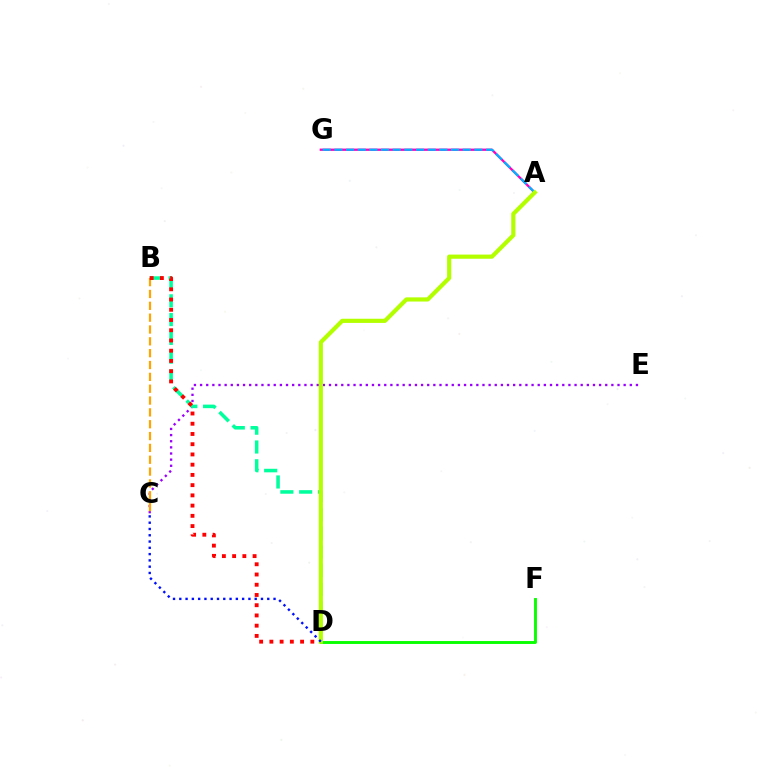{('C', 'E'): [{'color': '#9b00ff', 'line_style': 'dotted', 'thickness': 1.67}], ('D', 'F'): [{'color': '#08ff00', 'line_style': 'solid', 'thickness': 2.09}], ('B', 'D'): [{'color': '#00ff9d', 'line_style': 'dashed', 'thickness': 2.55}, {'color': '#ff0000', 'line_style': 'dotted', 'thickness': 2.78}], ('B', 'C'): [{'color': '#ffa500', 'line_style': 'dashed', 'thickness': 1.61}], ('A', 'G'): [{'color': '#ff00bd', 'line_style': 'solid', 'thickness': 1.65}, {'color': '#00b5ff', 'line_style': 'dashed', 'thickness': 1.58}], ('A', 'D'): [{'color': '#b3ff00', 'line_style': 'solid', 'thickness': 3.0}], ('C', 'D'): [{'color': '#0010ff', 'line_style': 'dotted', 'thickness': 1.71}]}